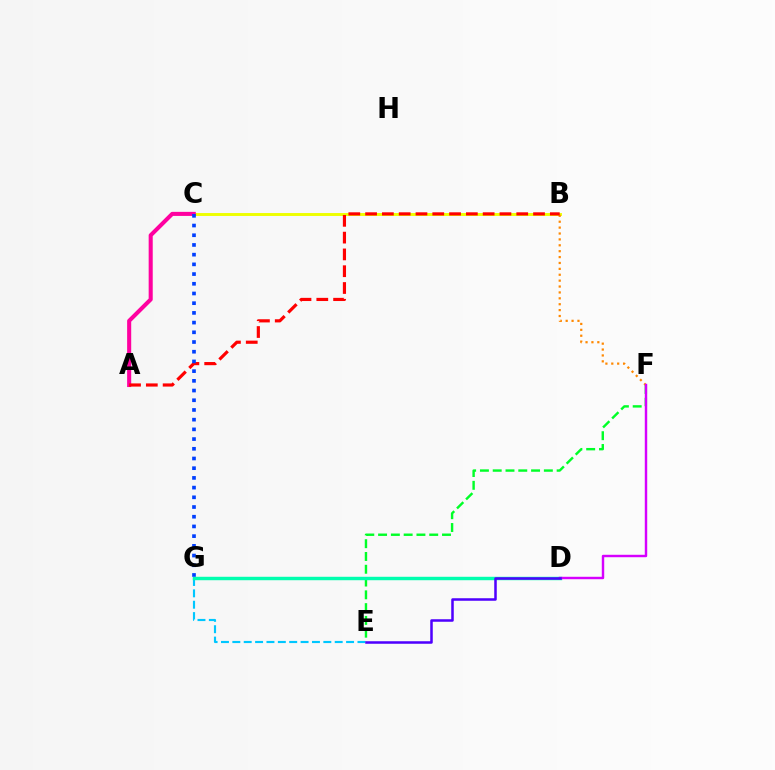{('B', 'C'): [{'color': '#eeff00', 'line_style': 'solid', 'thickness': 2.1}], ('E', 'G'): [{'color': '#00c7ff', 'line_style': 'dashed', 'thickness': 1.55}], ('D', 'G'): [{'color': '#66ff00', 'line_style': 'solid', 'thickness': 2.03}, {'color': '#00ffaf', 'line_style': 'solid', 'thickness': 2.48}], ('E', 'F'): [{'color': '#00ff27', 'line_style': 'dashed', 'thickness': 1.74}], ('B', 'F'): [{'color': '#ff8800', 'line_style': 'dotted', 'thickness': 1.6}], ('D', 'F'): [{'color': '#d600ff', 'line_style': 'solid', 'thickness': 1.75}], ('A', 'C'): [{'color': '#ff00a0', 'line_style': 'solid', 'thickness': 2.93}], ('D', 'E'): [{'color': '#4f00ff', 'line_style': 'solid', 'thickness': 1.81}], ('A', 'B'): [{'color': '#ff0000', 'line_style': 'dashed', 'thickness': 2.28}], ('C', 'G'): [{'color': '#003fff', 'line_style': 'dotted', 'thickness': 2.64}]}